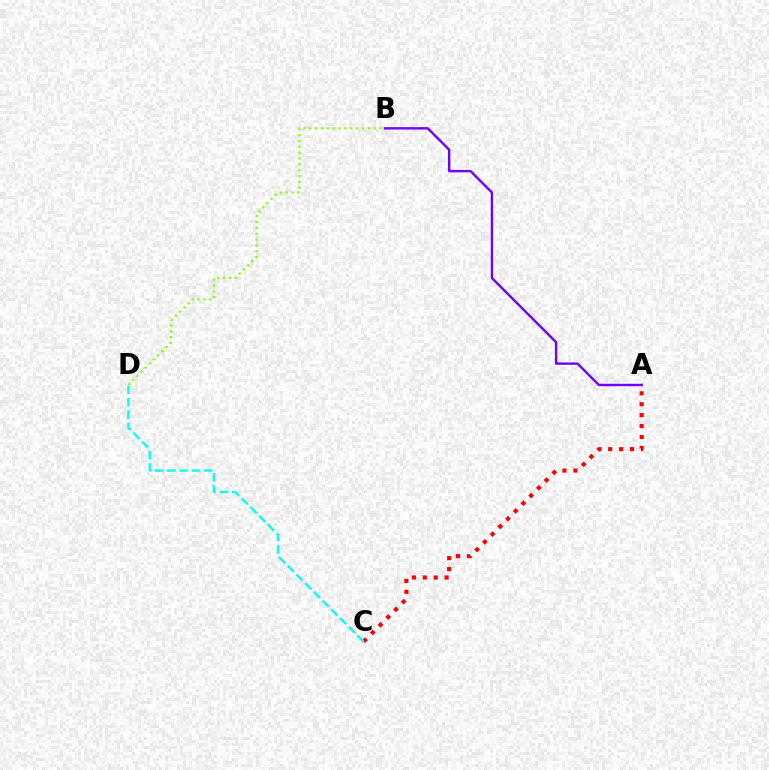{('A', 'C'): [{'color': '#ff0000', 'line_style': 'dotted', 'thickness': 2.97}], ('C', 'D'): [{'color': '#00fff6', 'line_style': 'dashed', 'thickness': 1.68}], ('B', 'D'): [{'color': '#84ff00', 'line_style': 'dotted', 'thickness': 1.59}], ('A', 'B'): [{'color': '#7200ff', 'line_style': 'solid', 'thickness': 1.72}]}